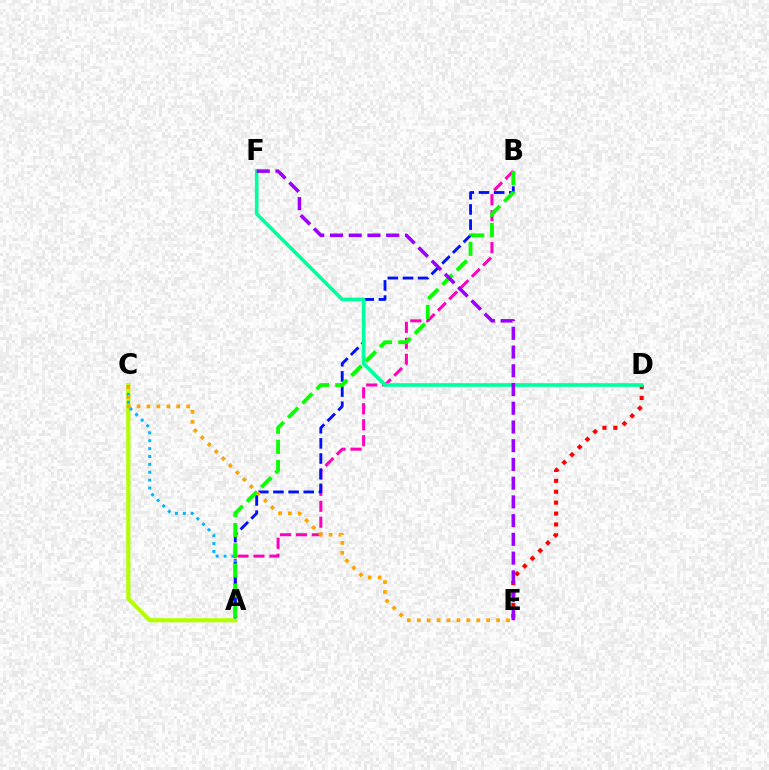{('A', 'B'): [{'color': '#ff00bd', 'line_style': 'dashed', 'thickness': 2.17}, {'color': '#0010ff', 'line_style': 'dashed', 'thickness': 2.06}, {'color': '#08ff00', 'line_style': 'dashed', 'thickness': 2.74}], ('A', 'C'): [{'color': '#b3ff00', 'line_style': 'solid', 'thickness': 2.99}, {'color': '#00b5ff', 'line_style': 'dotted', 'thickness': 2.14}], ('D', 'E'): [{'color': '#ff0000', 'line_style': 'dotted', 'thickness': 2.96}], ('D', 'F'): [{'color': '#00ff9d', 'line_style': 'solid', 'thickness': 2.62}], ('C', 'E'): [{'color': '#ffa500', 'line_style': 'dotted', 'thickness': 2.69}], ('E', 'F'): [{'color': '#9b00ff', 'line_style': 'dashed', 'thickness': 2.54}]}